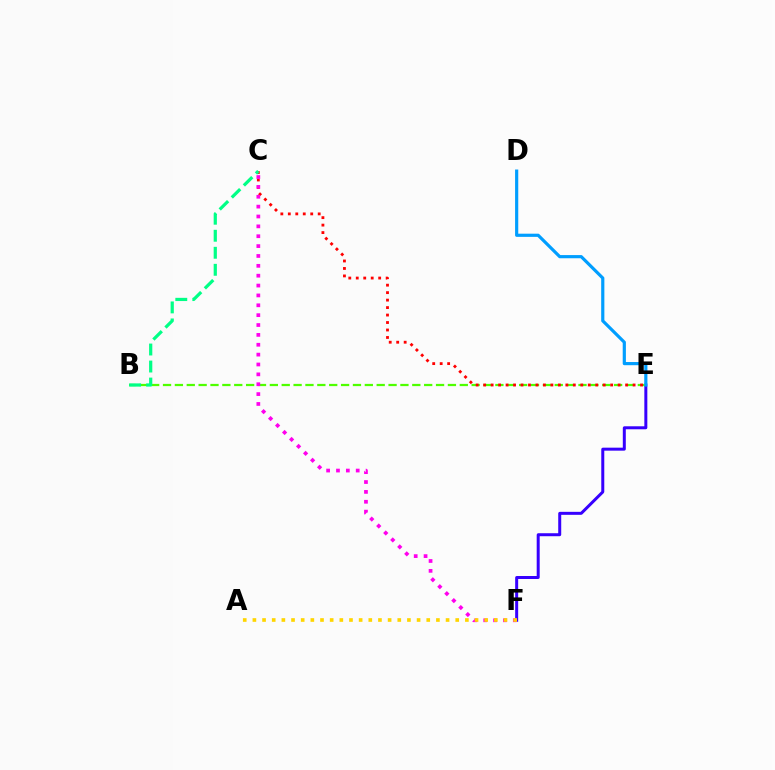{('E', 'F'): [{'color': '#3700ff', 'line_style': 'solid', 'thickness': 2.16}], ('B', 'E'): [{'color': '#4fff00', 'line_style': 'dashed', 'thickness': 1.61}], ('C', 'E'): [{'color': '#ff0000', 'line_style': 'dotted', 'thickness': 2.03}], ('B', 'C'): [{'color': '#00ff86', 'line_style': 'dashed', 'thickness': 2.31}], ('C', 'F'): [{'color': '#ff00ed', 'line_style': 'dotted', 'thickness': 2.68}], ('D', 'E'): [{'color': '#009eff', 'line_style': 'solid', 'thickness': 2.29}], ('A', 'F'): [{'color': '#ffd500', 'line_style': 'dotted', 'thickness': 2.62}]}